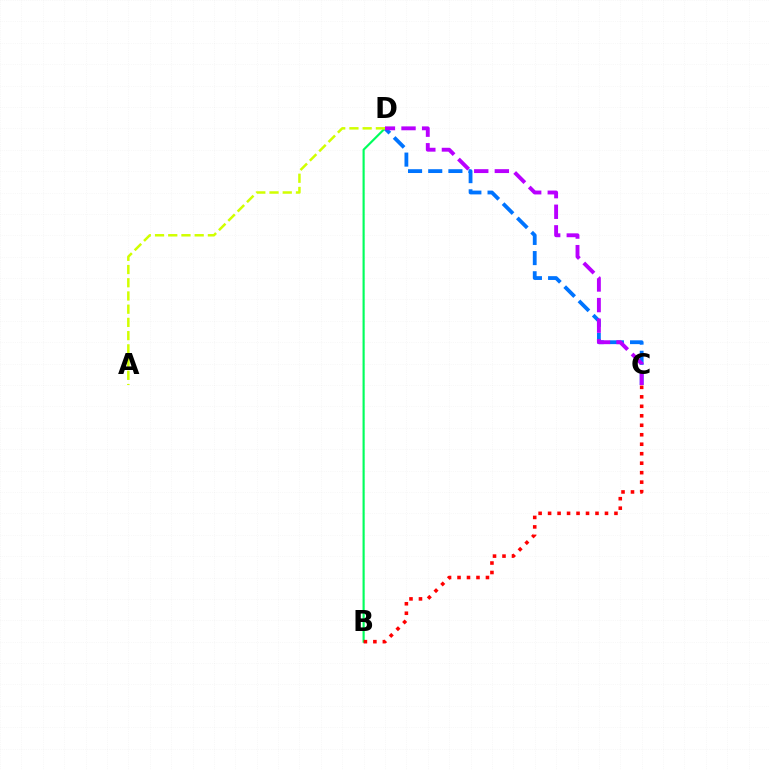{('C', 'D'): [{'color': '#0074ff', 'line_style': 'dashed', 'thickness': 2.74}, {'color': '#b900ff', 'line_style': 'dashed', 'thickness': 2.8}], ('B', 'D'): [{'color': '#00ff5c', 'line_style': 'solid', 'thickness': 1.55}], ('B', 'C'): [{'color': '#ff0000', 'line_style': 'dotted', 'thickness': 2.58}], ('A', 'D'): [{'color': '#d1ff00', 'line_style': 'dashed', 'thickness': 1.8}]}